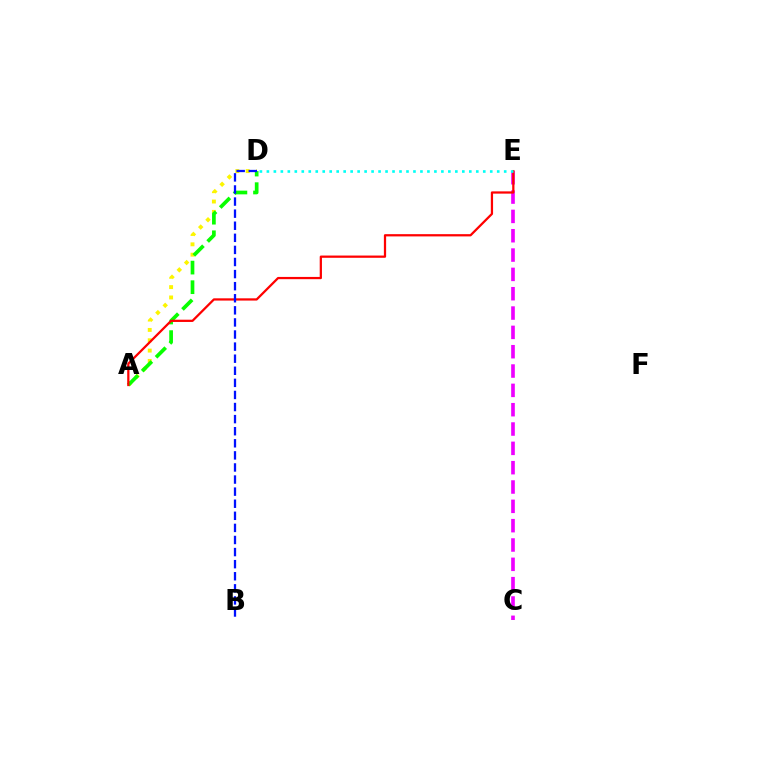{('C', 'E'): [{'color': '#ee00ff', 'line_style': 'dashed', 'thickness': 2.63}], ('A', 'D'): [{'color': '#fcf500', 'line_style': 'dotted', 'thickness': 2.81}, {'color': '#08ff00', 'line_style': 'dashed', 'thickness': 2.66}], ('A', 'E'): [{'color': '#ff0000', 'line_style': 'solid', 'thickness': 1.62}], ('D', 'E'): [{'color': '#00fff6', 'line_style': 'dotted', 'thickness': 1.9}], ('B', 'D'): [{'color': '#0010ff', 'line_style': 'dashed', 'thickness': 1.64}]}